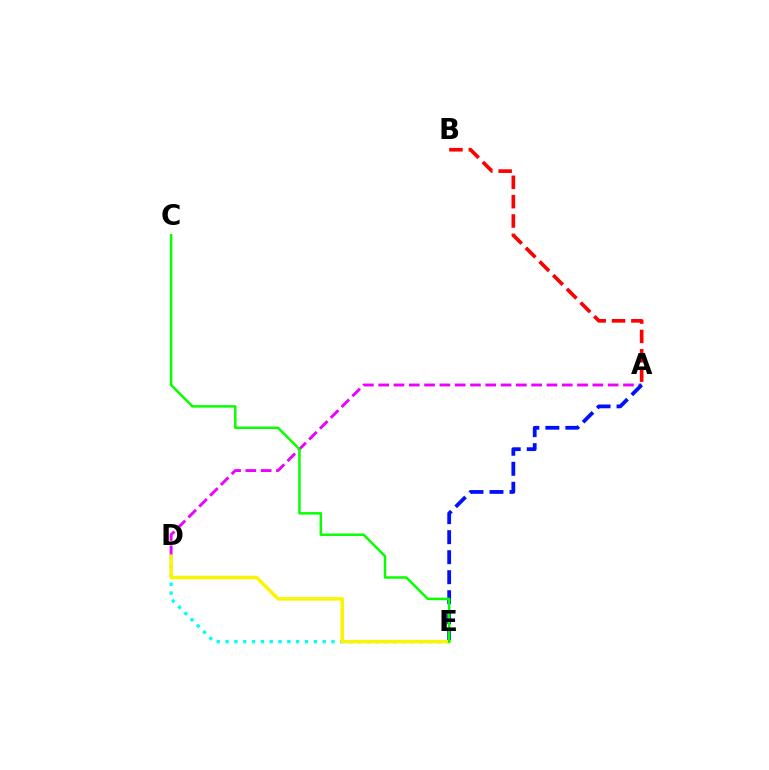{('A', 'D'): [{'color': '#ee00ff', 'line_style': 'dashed', 'thickness': 2.08}], ('A', 'E'): [{'color': '#0010ff', 'line_style': 'dashed', 'thickness': 2.72}], ('D', 'E'): [{'color': '#00fff6', 'line_style': 'dotted', 'thickness': 2.4}, {'color': '#fcf500', 'line_style': 'solid', 'thickness': 2.51}], ('A', 'B'): [{'color': '#ff0000', 'line_style': 'dashed', 'thickness': 2.63}], ('C', 'E'): [{'color': '#08ff00', 'line_style': 'solid', 'thickness': 1.79}]}